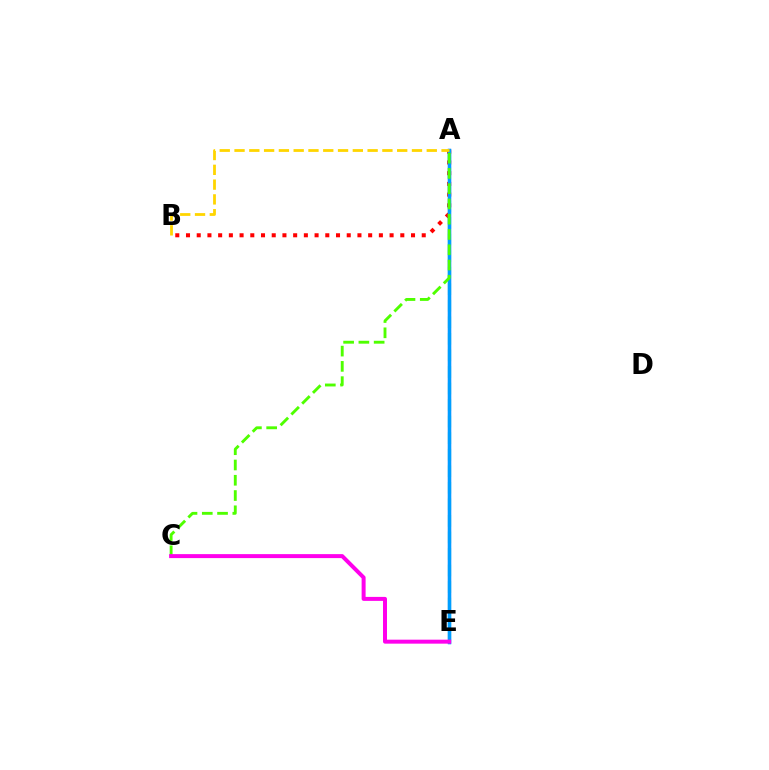{('A', 'E'): [{'color': '#3700ff', 'line_style': 'solid', 'thickness': 2.25}, {'color': '#00ff86', 'line_style': 'dashed', 'thickness': 2.25}, {'color': '#009eff', 'line_style': 'solid', 'thickness': 2.49}], ('A', 'B'): [{'color': '#ff0000', 'line_style': 'dotted', 'thickness': 2.91}, {'color': '#ffd500', 'line_style': 'dashed', 'thickness': 2.01}], ('A', 'C'): [{'color': '#4fff00', 'line_style': 'dashed', 'thickness': 2.07}], ('C', 'E'): [{'color': '#ff00ed', 'line_style': 'solid', 'thickness': 2.87}]}